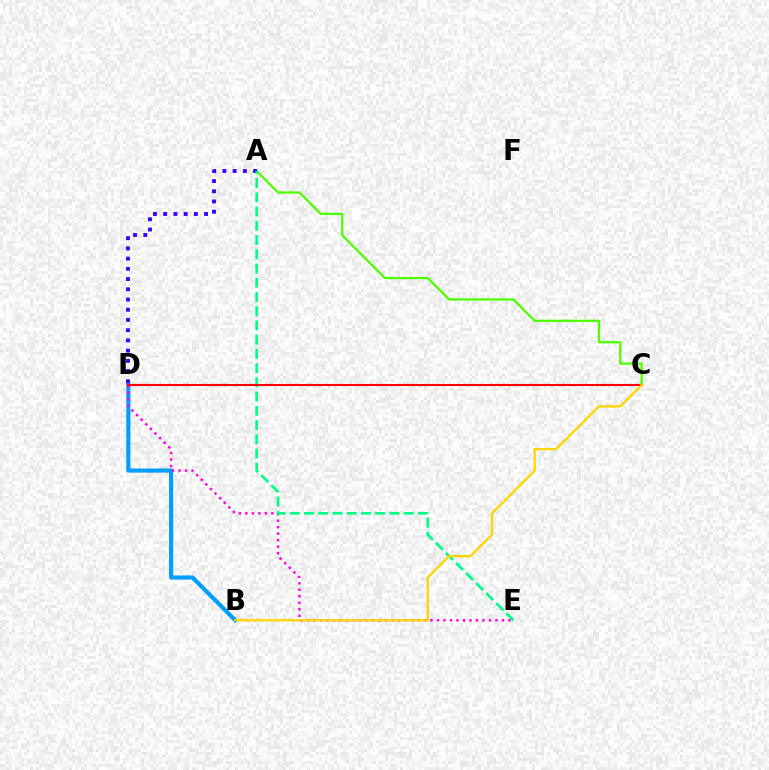{('B', 'D'): [{'color': '#009eff', 'line_style': 'solid', 'thickness': 2.98}], ('D', 'E'): [{'color': '#ff00ed', 'line_style': 'dotted', 'thickness': 1.77}], ('A', 'C'): [{'color': '#4fff00', 'line_style': 'solid', 'thickness': 1.64}], ('A', 'D'): [{'color': '#3700ff', 'line_style': 'dotted', 'thickness': 2.78}], ('A', 'E'): [{'color': '#00ff86', 'line_style': 'dashed', 'thickness': 1.93}], ('C', 'D'): [{'color': '#ff0000', 'line_style': 'solid', 'thickness': 1.52}], ('B', 'C'): [{'color': '#ffd500', 'line_style': 'solid', 'thickness': 1.64}]}